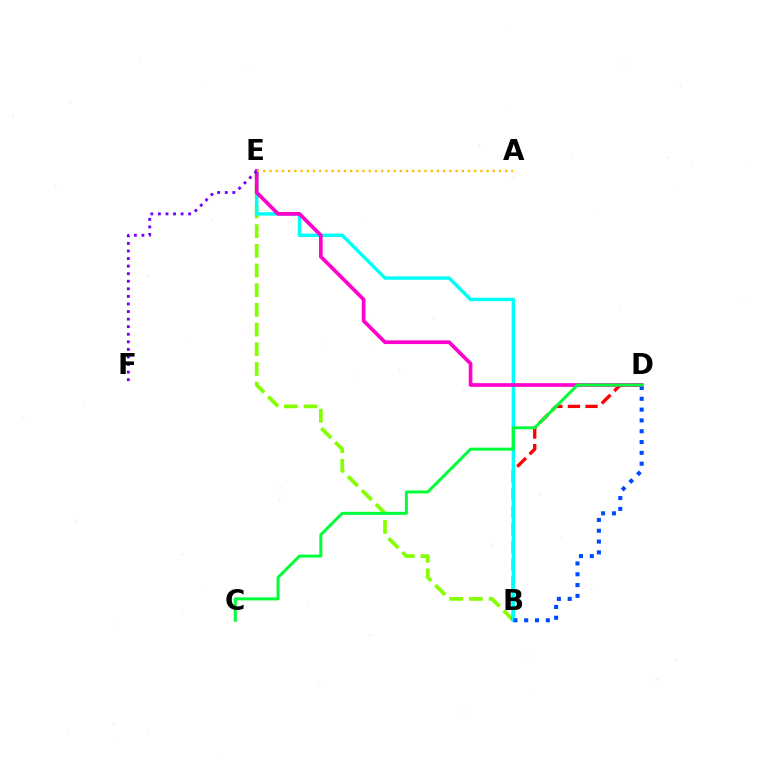{('B', 'E'): [{'color': '#84ff00', 'line_style': 'dashed', 'thickness': 2.67}, {'color': '#00fff6', 'line_style': 'solid', 'thickness': 2.47}], ('B', 'D'): [{'color': '#ff0000', 'line_style': 'dashed', 'thickness': 2.39}, {'color': '#004bff', 'line_style': 'dotted', 'thickness': 2.94}], ('D', 'E'): [{'color': '#ff00cf', 'line_style': 'solid', 'thickness': 2.67}], ('C', 'D'): [{'color': '#00ff39', 'line_style': 'solid', 'thickness': 2.16}], ('E', 'F'): [{'color': '#7200ff', 'line_style': 'dotted', 'thickness': 2.06}], ('A', 'E'): [{'color': '#ffbd00', 'line_style': 'dotted', 'thickness': 1.68}]}